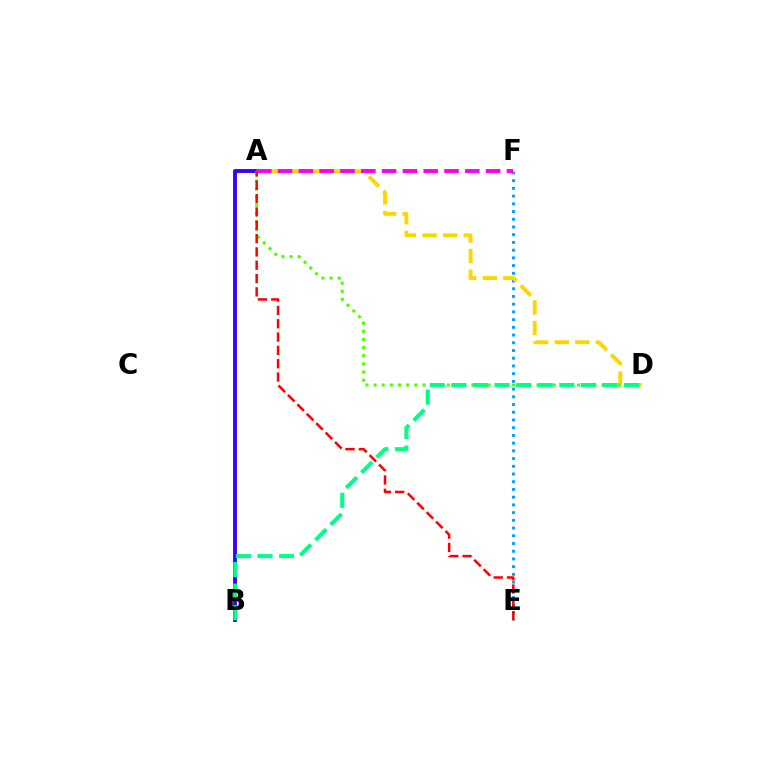{('E', 'F'): [{'color': '#009eff', 'line_style': 'dotted', 'thickness': 2.1}], ('A', 'B'): [{'color': '#3700ff', 'line_style': 'solid', 'thickness': 2.78}], ('A', 'D'): [{'color': '#ffd500', 'line_style': 'dashed', 'thickness': 2.8}, {'color': '#4fff00', 'line_style': 'dotted', 'thickness': 2.21}], ('A', 'E'): [{'color': '#ff0000', 'line_style': 'dashed', 'thickness': 1.81}], ('A', 'F'): [{'color': '#ff00ed', 'line_style': 'dashed', 'thickness': 2.83}], ('B', 'D'): [{'color': '#00ff86', 'line_style': 'dashed', 'thickness': 2.93}]}